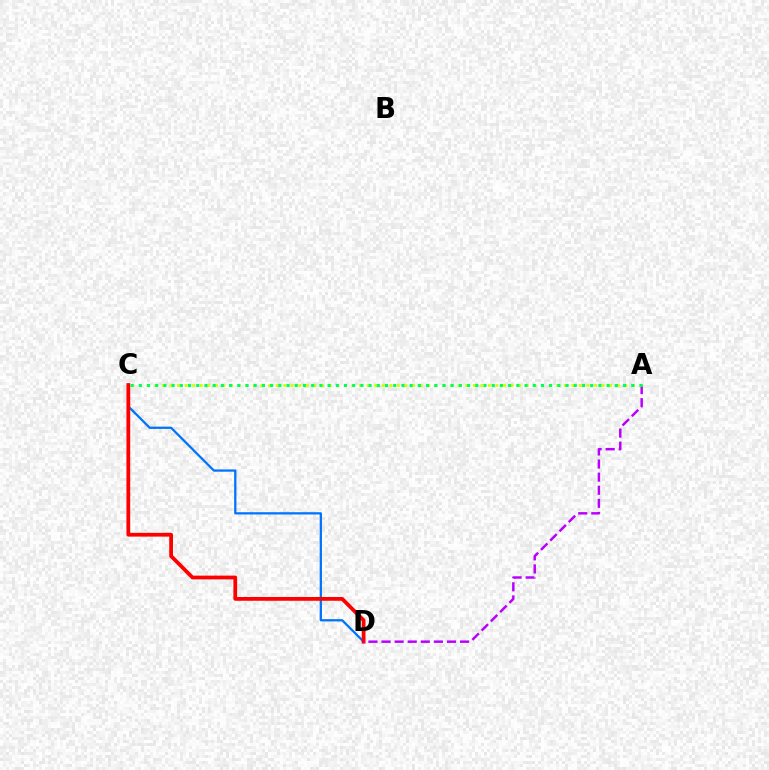{('C', 'D'): [{'color': '#0074ff', 'line_style': 'solid', 'thickness': 1.63}, {'color': '#ff0000', 'line_style': 'solid', 'thickness': 2.72}], ('A', 'D'): [{'color': '#b900ff', 'line_style': 'dashed', 'thickness': 1.78}], ('A', 'C'): [{'color': '#d1ff00', 'line_style': 'dotted', 'thickness': 2.06}, {'color': '#00ff5c', 'line_style': 'dotted', 'thickness': 2.23}]}